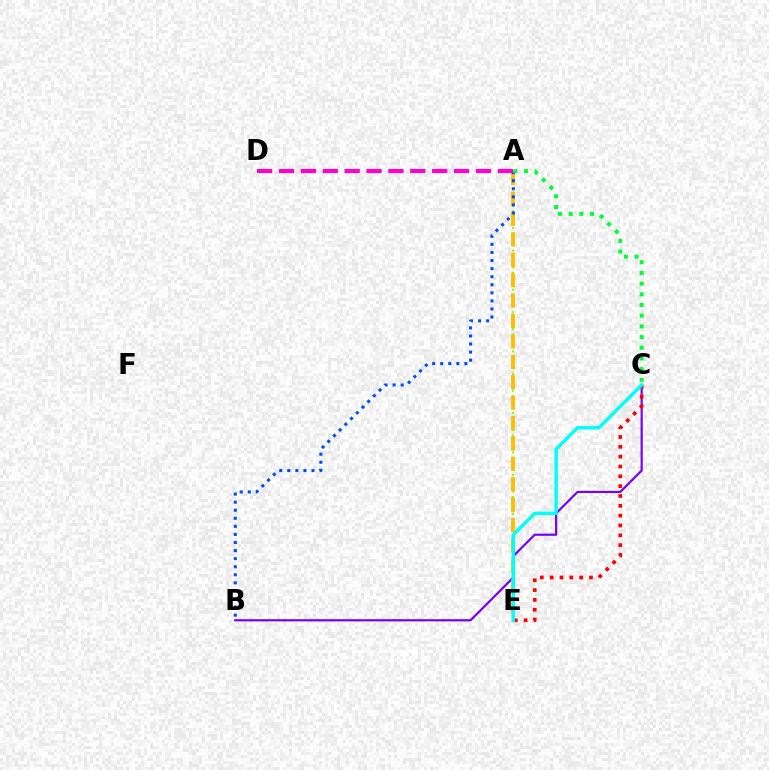{('A', 'E'): [{'color': '#84ff00', 'line_style': 'dotted', 'thickness': 1.52}, {'color': '#ffbd00', 'line_style': 'dashed', 'thickness': 2.77}], ('B', 'C'): [{'color': '#7200ff', 'line_style': 'solid', 'thickness': 1.56}], ('C', 'E'): [{'color': '#ff0000', 'line_style': 'dotted', 'thickness': 2.67}, {'color': '#00fff6', 'line_style': 'solid', 'thickness': 2.46}], ('A', 'B'): [{'color': '#004bff', 'line_style': 'dotted', 'thickness': 2.19}], ('A', 'C'): [{'color': '#00ff39', 'line_style': 'dotted', 'thickness': 2.9}], ('A', 'D'): [{'color': '#ff00cf', 'line_style': 'dashed', 'thickness': 2.97}]}